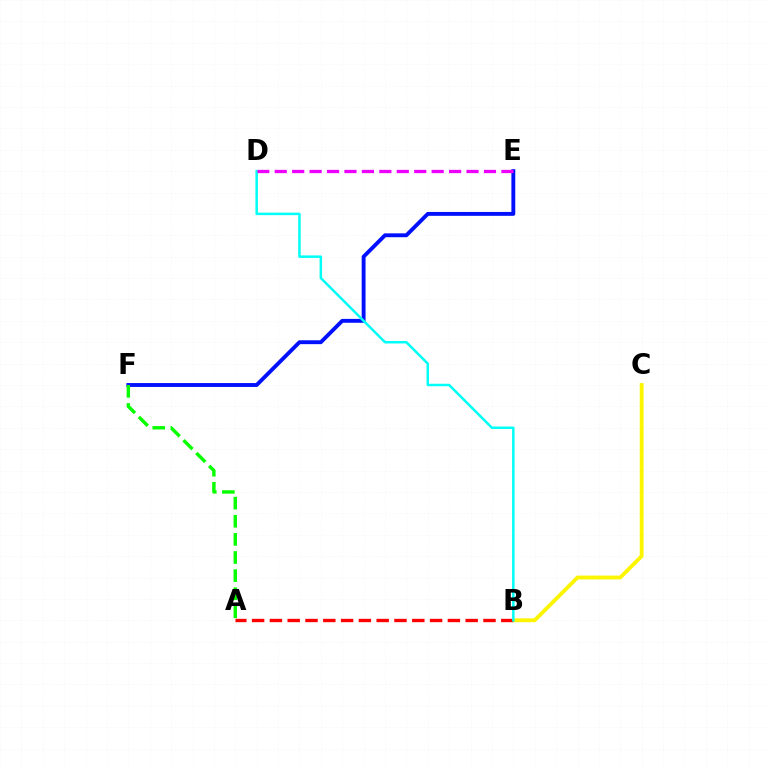{('E', 'F'): [{'color': '#0010ff', 'line_style': 'solid', 'thickness': 2.79}], ('B', 'C'): [{'color': '#fcf500', 'line_style': 'solid', 'thickness': 2.76}], ('A', 'B'): [{'color': '#ff0000', 'line_style': 'dashed', 'thickness': 2.42}], ('A', 'F'): [{'color': '#08ff00', 'line_style': 'dashed', 'thickness': 2.46}], ('B', 'D'): [{'color': '#00fff6', 'line_style': 'solid', 'thickness': 1.79}], ('D', 'E'): [{'color': '#ee00ff', 'line_style': 'dashed', 'thickness': 2.37}]}